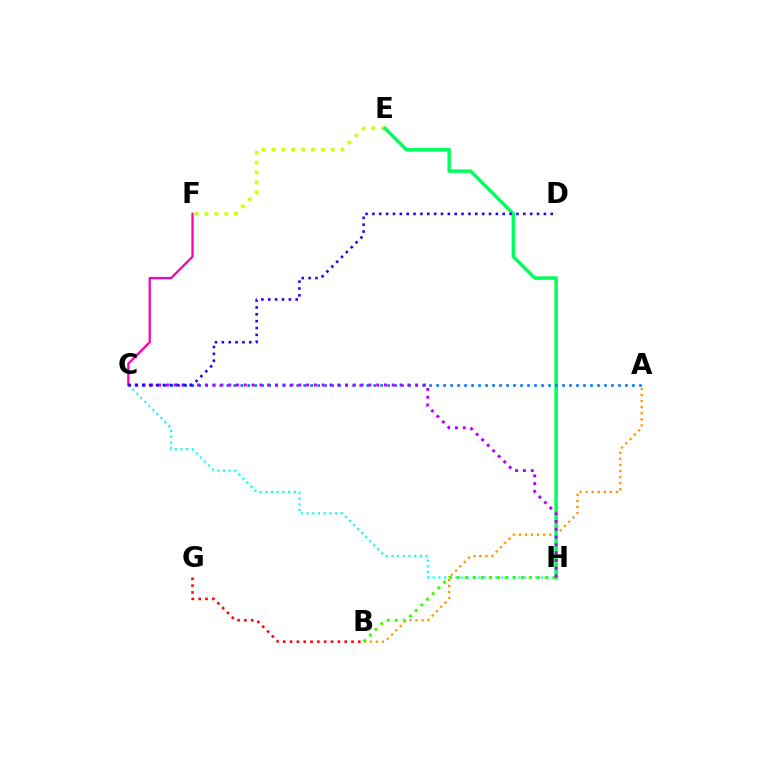{('A', 'B'): [{'color': '#ff9400', 'line_style': 'dotted', 'thickness': 1.65}], ('E', 'F'): [{'color': '#d1ff00', 'line_style': 'dotted', 'thickness': 2.68}], ('E', 'H'): [{'color': '#00ff5c', 'line_style': 'solid', 'thickness': 2.51}], ('A', 'C'): [{'color': '#0074ff', 'line_style': 'dotted', 'thickness': 1.9}], ('C', 'H'): [{'color': '#00fff6', 'line_style': 'dotted', 'thickness': 1.55}, {'color': '#b900ff', 'line_style': 'dotted', 'thickness': 2.12}], ('B', 'H'): [{'color': '#3dff00', 'line_style': 'dotted', 'thickness': 2.17}], ('B', 'G'): [{'color': '#ff0000', 'line_style': 'dotted', 'thickness': 1.85}], ('C', 'F'): [{'color': '#ff00ac', 'line_style': 'solid', 'thickness': 1.64}], ('C', 'D'): [{'color': '#2500ff', 'line_style': 'dotted', 'thickness': 1.86}]}